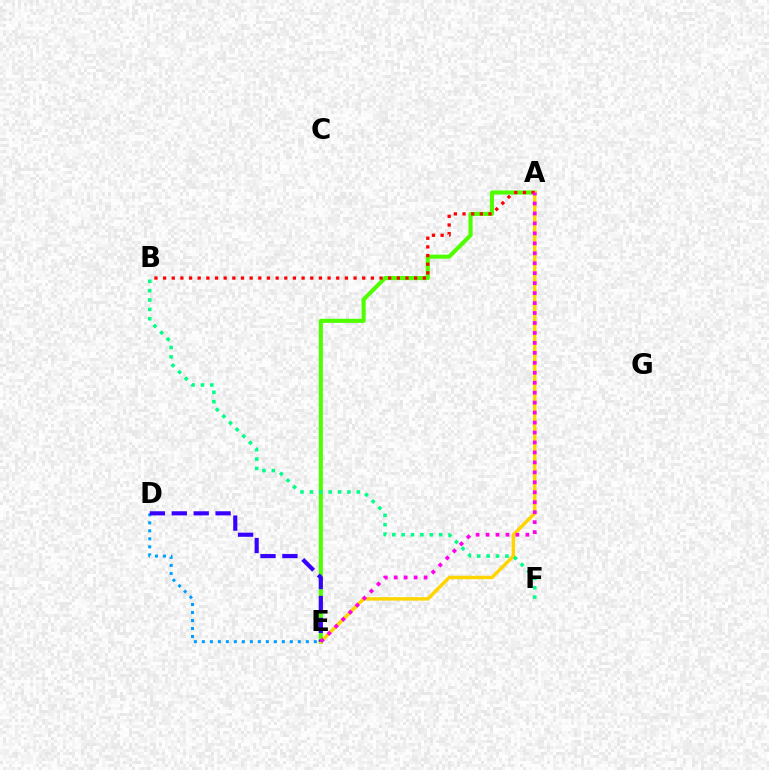{('A', 'E'): [{'color': '#4fff00', 'line_style': 'solid', 'thickness': 2.94}, {'color': '#ffd500', 'line_style': 'solid', 'thickness': 2.49}, {'color': '#ff00ed', 'line_style': 'dotted', 'thickness': 2.71}], ('D', 'E'): [{'color': '#009eff', 'line_style': 'dotted', 'thickness': 2.17}, {'color': '#3700ff', 'line_style': 'dashed', 'thickness': 2.98}], ('B', 'F'): [{'color': '#00ff86', 'line_style': 'dotted', 'thickness': 2.55}], ('A', 'B'): [{'color': '#ff0000', 'line_style': 'dotted', 'thickness': 2.35}]}